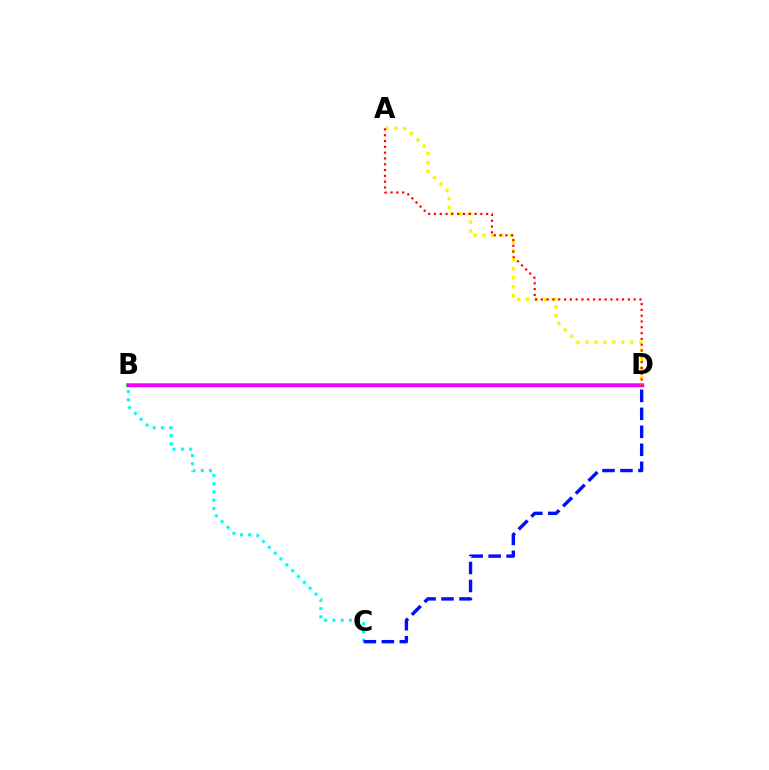{('B', 'D'): [{'color': '#08ff00', 'line_style': 'solid', 'thickness': 2.8}, {'color': '#ee00ff', 'line_style': 'solid', 'thickness': 2.51}], ('B', 'C'): [{'color': '#00fff6', 'line_style': 'dotted', 'thickness': 2.24}], ('A', 'D'): [{'color': '#fcf500', 'line_style': 'dotted', 'thickness': 2.44}, {'color': '#ff0000', 'line_style': 'dotted', 'thickness': 1.58}], ('C', 'D'): [{'color': '#0010ff', 'line_style': 'dashed', 'thickness': 2.44}]}